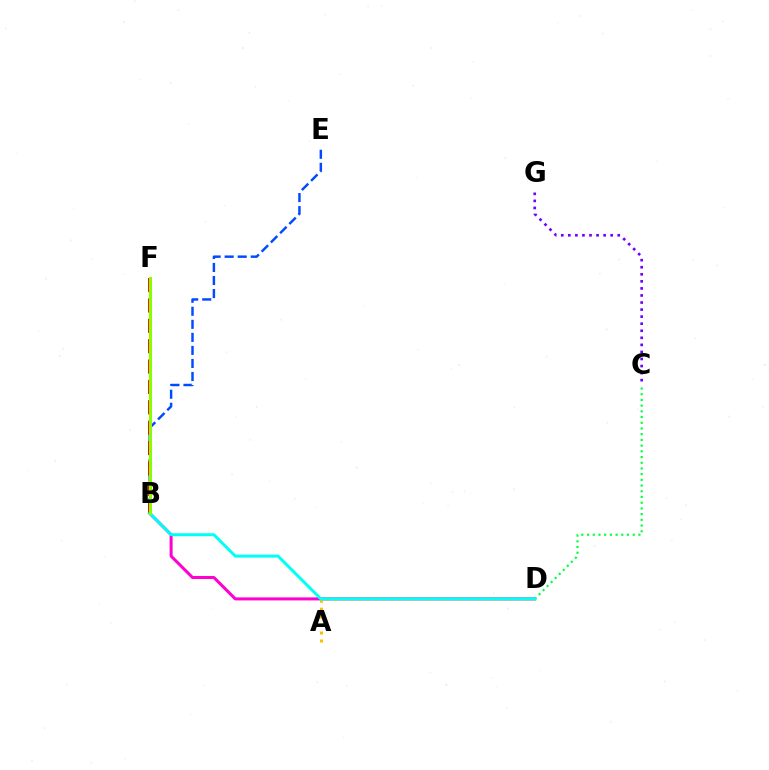{('C', 'G'): [{'color': '#7200ff', 'line_style': 'dotted', 'thickness': 1.92}], ('B', 'E'): [{'color': '#004bff', 'line_style': 'dashed', 'thickness': 1.77}], ('B', 'D'): [{'color': '#ff00cf', 'line_style': 'solid', 'thickness': 2.18}, {'color': '#00fff6', 'line_style': 'solid', 'thickness': 2.14}], ('A', 'D'): [{'color': '#ffbd00', 'line_style': 'dotted', 'thickness': 2.16}], ('C', 'D'): [{'color': '#00ff39', 'line_style': 'dotted', 'thickness': 1.55}], ('B', 'F'): [{'color': '#ff0000', 'line_style': 'dashed', 'thickness': 2.77}, {'color': '#84ff00', 'line_style': 'solid', 'thickness': 2.15}]}